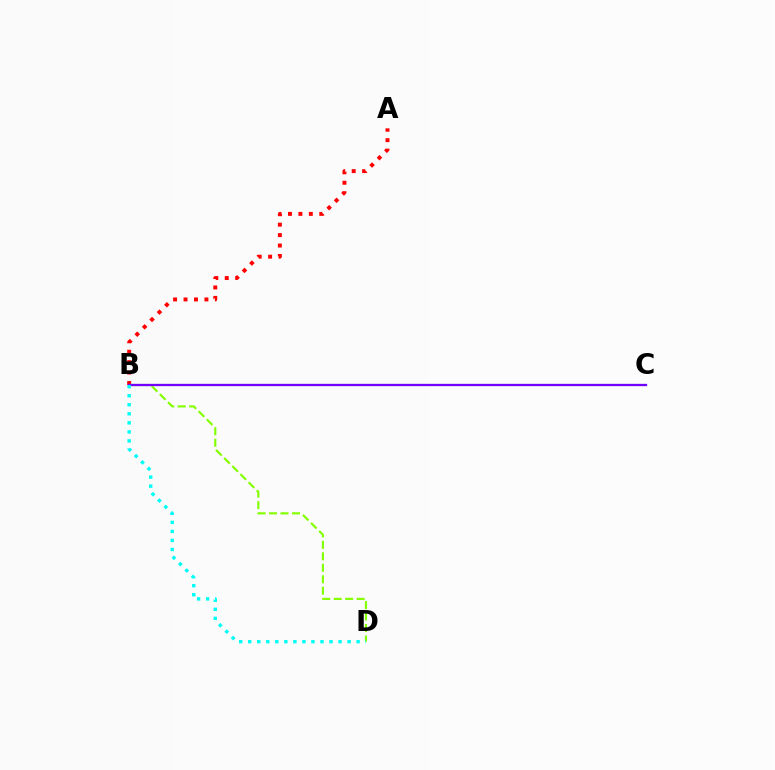{('A', 'B'): [{'color': '#ff0000', 'line_style': 'dotted', 'thickness': 2.84}], ('B', 'D'): [{'color': '#84ff00', 'line_style': 'dashed', 'thickness': 1.56}, {'color': '#00fff6', 'line_style': 'dotted', 'thickness': 2.45}], ('B', 'C'): [{'color': '#7200ff', 'line_style': 'solid', 'thickness': 1.65}]}